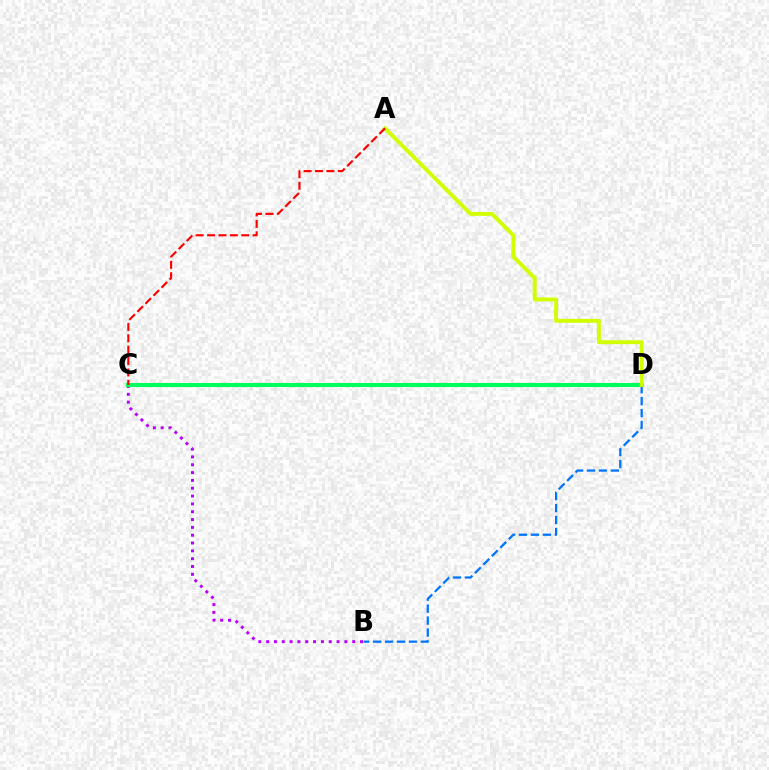{('B', 'C'): [{'color': '#b900ff', 'line_style': 'dotted', 'thickness': 2.13}], ('B', 'D'): [{'color': '#0074ff', 'line_style': 'dashed', 'thickness': 1.62}], ('C', 'D'): [{'color': '#00ff5c', 'line_style': 'solid', 'thickness': 2.97}], ('A', 'D'): [{'color': '#d1ff00', 'line_style': 'solid', 'thickness': 2.83}], ('A', 'C'): [{'color': '#ff0000', 'line_style': 'dashed', 'thickness': 1.55}]}